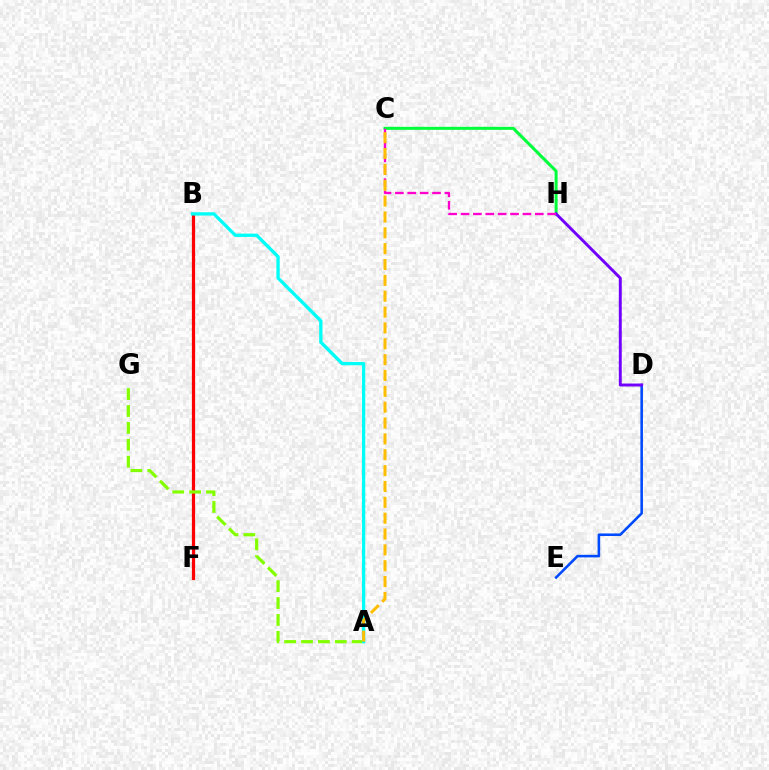{('D', 'E'): [{'color': '#004bff', 'line_style': 'solid', 'thickness': 1.86}], ('B', 'F'): [{'color': '#ff0000', 'line_style': 'solid', 'thickness': 2.32}], ('A', 'G'): [{'color': '#84ff00', 'line_style': 'dashed', 'thickness': 2.3}], ('C', 'H'): [{'color': '#00ff39', 'line_style': 'solid', 'thickness': 2.18}, {'color': '#ff00cf', 'line_style': 'dashed', 'thickness': 1.68}], ('A', 'B'): [{'color': '#00fff6', 'line_style': 'solid', 'thickness': 2.39}], ('D', 'H'): [{'color': '#7200ff', 'line_style': 'solid', 'thickness': 2.11}], ('A', 'C'): [{'color': '#ffbd00', 'line_style': 'dashed', 'thickness': 2.15}]}